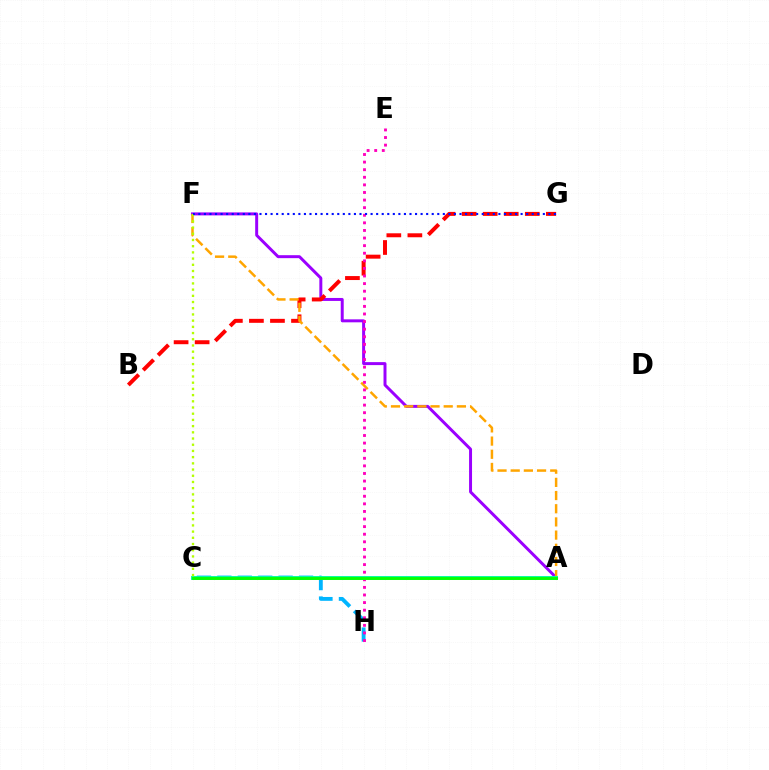{('A', 'F'): [{'color': '#9b00ff', 'line_style': 'solid', 'thickness': 2.14}, {'color': '#ffa500', 'line_style': 'dashed', 'thickness': 1.79}], ('B', 'G'): [{'color': '#ff0000', 'line_style': 'dashed', 'thickness': 2.86}], ('C', 'H'): [{'color': '#00b5ff', 'line_style': 'dashed', 'thickness': 2.77}], ('E', 'H'): [{'color': '#ff00bd', 'line_style': 'dotted', 'thickness': 2.06}], ('A', 'C'): [{'color': '#00ff9d', 'line_style': 'solid', 'thickness': 2.81}, {'color': '#08ff00', 'line_style': 'solid', 'thickness': 2.06}], ('C', 'F'): [{'color': '#b3ff00', 'line_style': 'dotted', 'thickness': 1.69}], ('F', 'G'): [{'color': '#0010ff', 'line_style': 'dotted', 'thickness': 1.51}]}